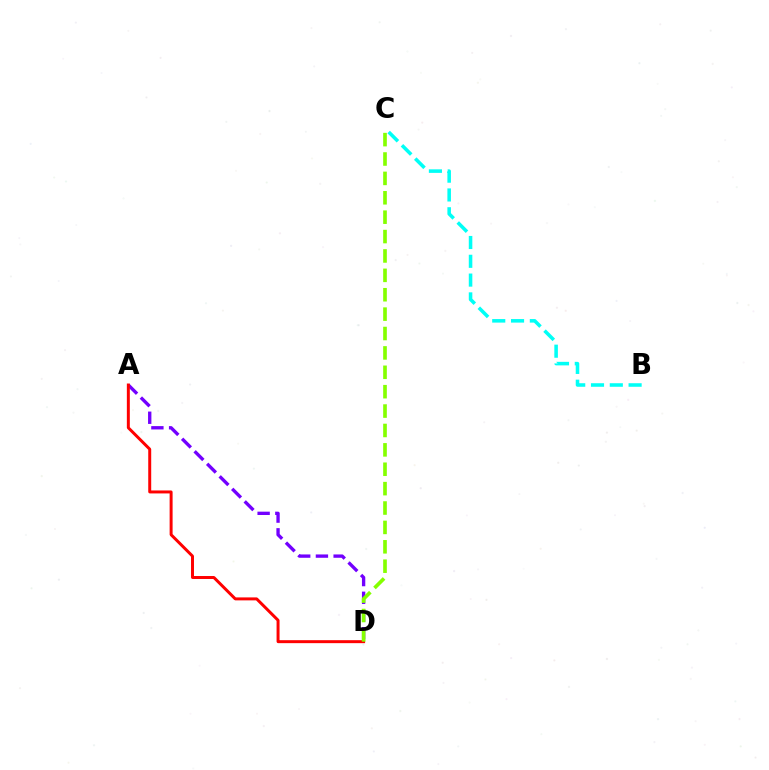{('A', 'D'): [{'color': '#7200ff', 'line_style': 'dashed', 'thickness': 2.41}, {'color': '#ff0000', 'line_style': 'solid', 'thickness': 2.14}], ('C', 'D'): [{'color': '#84ff00', 'line_style': 'dashed', 'thickness': 2.63}], ('B', 'C'): [{'color': '#00fff6', 'line_style': 'dashed', 'thickness': 2.55}]}